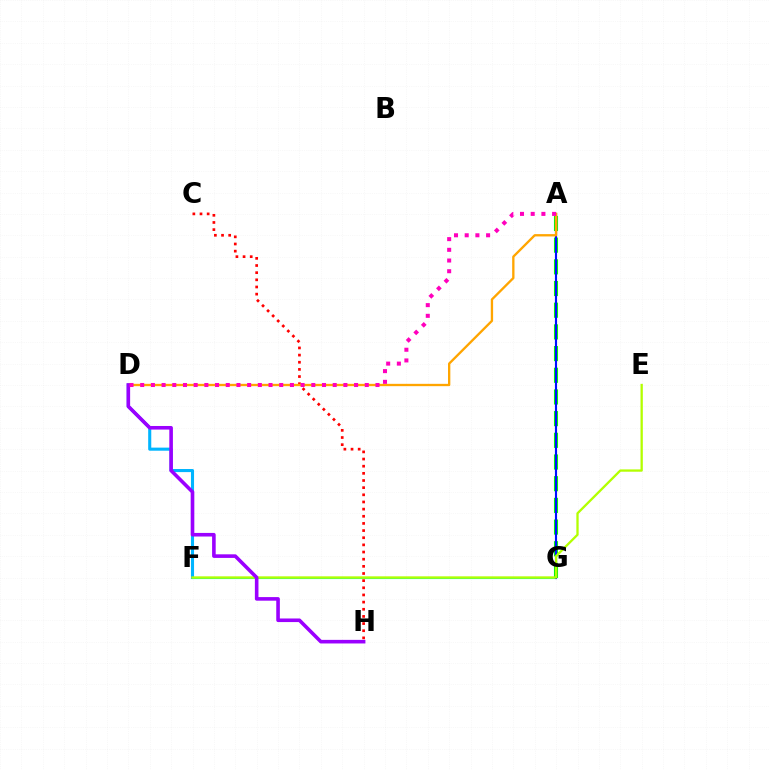{('A', 'G'): [{'color': '#08ff00', 'line_style': 'dashed', 'thickness': 2.95}, {'color': '#0010ff', 'line_style': 'solid', 'thickness': 1.54}], ('D', 'F'): [{'color': '#00b5ff', 'line_style': 'solid', 'thickness': 2.22}], ('F', 'G'): [{'color': '#00ff9d', 'line_style': 'solid', 'thickness': 1.51}], ('C', 'H'): [{'color': '#ff0000', 'line_style': 'dotted', 'thickness': 1.94}], ('A', 'D'): [{'color': '#ffa500', 'line_style': 'solid', 'thickness': 1.68}, {'color': '#ff00bd', 'line_style': 'dotted', 'thickness': 2.91}], ('E', 'F'): [{'color': '#b3ff00', 'line_style': 'solid', 'thickness': 1.66}], ('D', 'H'): [{'color': '#9b00ff', 'line_style': 'solid', 'thickness': 2.59}]}